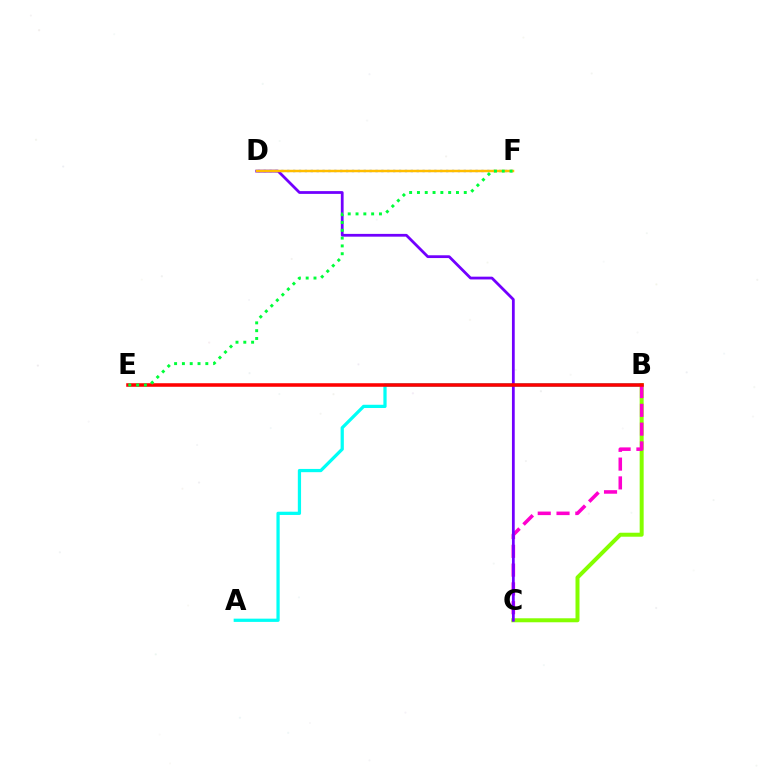{('D', 'F'): [{'color': '#004bff', 'line_style': 'dotted', 'thickness': 1.6}, {'color': '#ffbd00', 'line_style': 'solid', 'thickness': 1.79}], ('A', 'B'): [{'color': '#00fff6', 'line_style': 'solid', 'thickness': 2.33}], ('B', 'C'): [{'color': '#84ff00', 'line_style': 'solid', 'thickness': 2.87}, {'color': '#ff00cf', 'line_style': 'dashed', 'thickness': 2.55}], ('C', 'D'): [{'color': '#7200ff', 'line_style': 'solid', 'thickness': 2.0}], ('B', 'E'): [{'color': '#ff0000', 'line_style': 'solid', 'thickness': 2.55}], ('E', 'F'): [{'color': '#00ff39', 'line_style': 'dotted', 'thickness': 2.12}]}